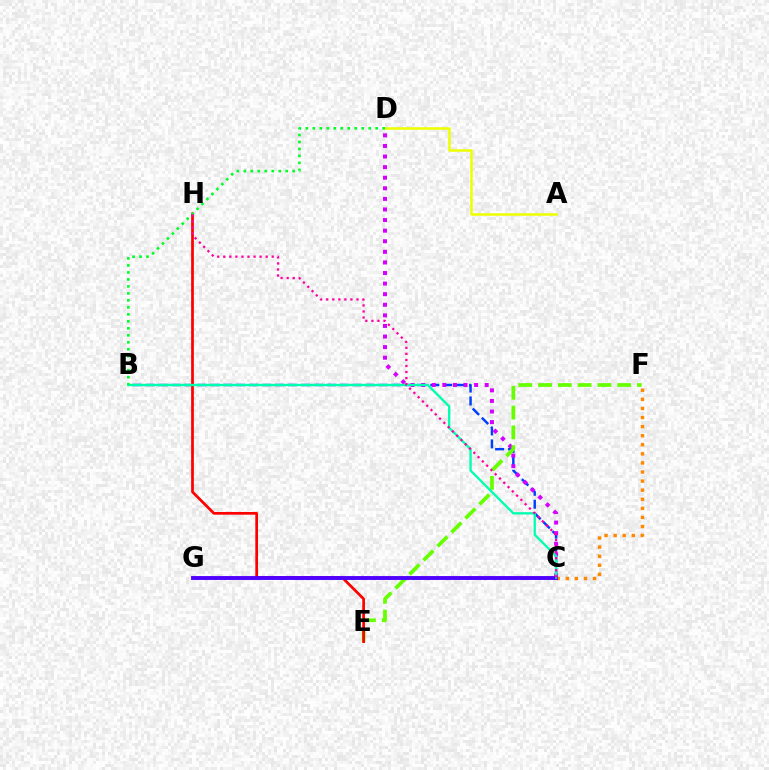{('B', 'C'): [{'color': '#003fff', 'line_style': 'dashed', 'thickness': 1.76}, {'color': '#00ffaf', 'line_style': 'solid', 'thickness': 1.68}], ('C', 'D'): [{'color': '#d600ff', 'line_style': 'dotted', 'thickness': 2.88}], ('E', 'F'): [{'color': '#66ff00', 'line_style': 'dashed', 'thickness': 2.69}], ('A', 'D'): [{'color': '#eeff00', 'line_style': 'solid', 'thickness': 1.82}], ('C', 'F'): [{'color': '#ff8800', 'line_style': 'dotted', 'thickness': 2.47}], ('E', 'H'): [{'color': '#ff0000', 'line_style': 'solid', 'thickness': 1.96}], ('C', 'G'): [{'color': '#00c7ff', 'line_style': 'dashed', 'thickness': 1.83}, {'color': '#4f00ff', 'line_style': 'solid', 'thickness': 2.79}], ('B', 'D'): [{'color': '#00ff27', 'line_style': 'dotted', 'thickness': 1.9}], ('C', 'H'): [{'color': '#ff00a0', 'line_style': 'dotted', 'thickness': 1.64}]}